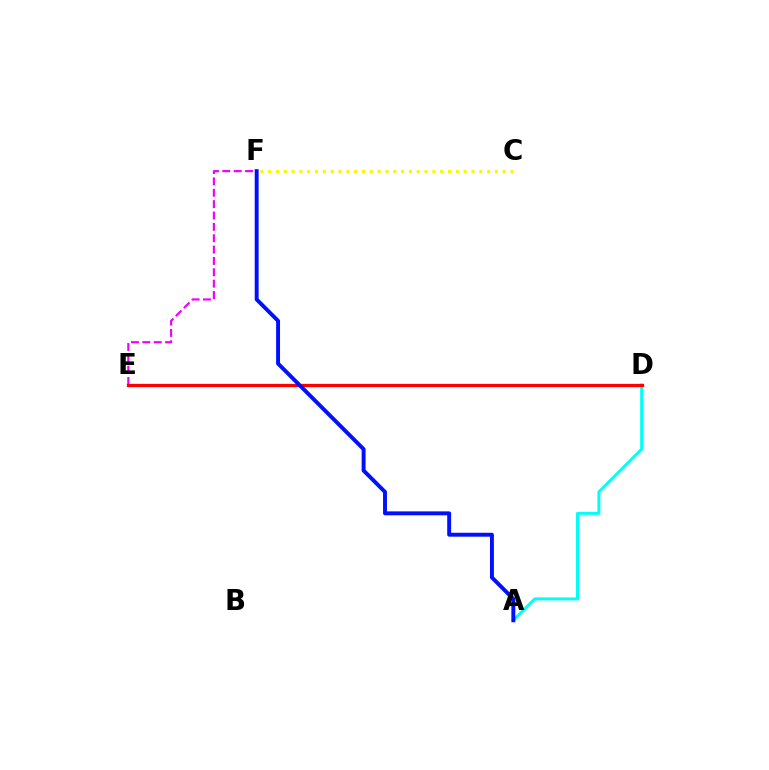{('A', 'D'): [{'color': '#00fff6', 'line_style': 'solid', 'thickness': 2.15}], ('C', 'F'): [{'color': '#fcf500', 'line_style': 'dotted', 'thickness': 2.12}], ('D', 'E'): [{'color': '#08ff00', 'line_style': 'dotted', 'thickness': 2.02}, {'color': '#ff0000', 'line_style': 'solid', 'thickness': 2.36}], ('E', 'F'): [{'color': '#ee00ff', 'line_style': 'dashed', 'thickness': 1.54}], ('A', 'F'): [{'color': '#0010ff', 'line_style': 'solid', 'thickness': 2.82}]}